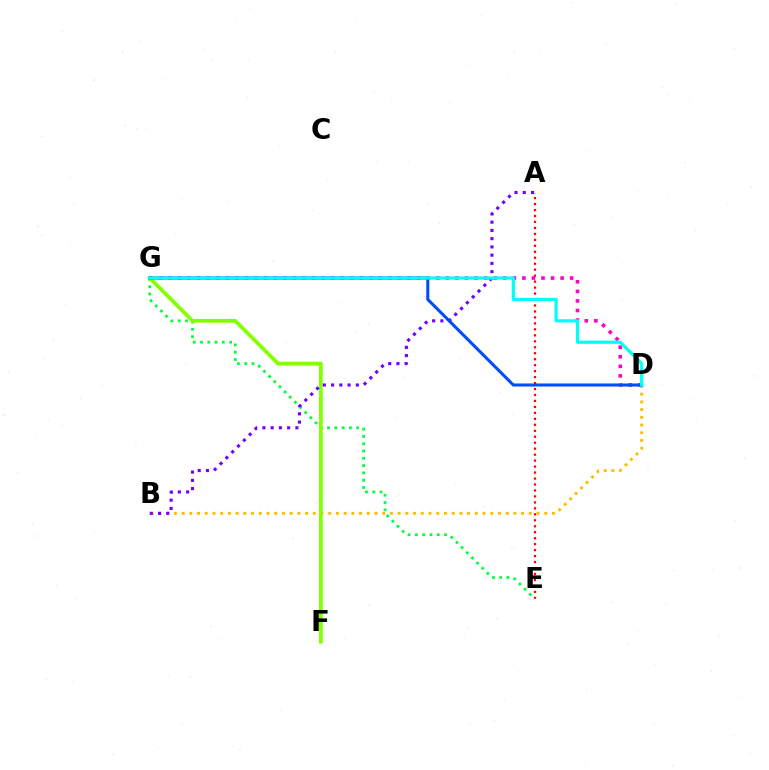{('B', 'D'): [{'color': '#ffbd00', 'line_style': 'dotted', 'thickness': 2.1}], ('A', 'E'): [{'color': '#ff0000', 'line_style': 'dotted', 'thickness': 1.62}], ('D', 'G'): [{'color': '#ff00cf', 'line_style': 'dotted', 'thickness': 2.6}, {'color': '#004bff', 'line_style': 'solid', 'thickness': 2.19}, {'color': '#00fff6', 'line_style': 'solid', 'thickness': 2.29}], ('E', 'G'): [{'color': '#00ff39', 'line_style': 'dotted', 'thickness': 1.98}], ('F', 'G'): [{'color': '#84ff00', 'line_style': 'solid', 'thickness': 2.72}], ('A', 'B'): [{'color': '#7200ff', 'line_style': 'dotted', 'thickness': 2.24}]}